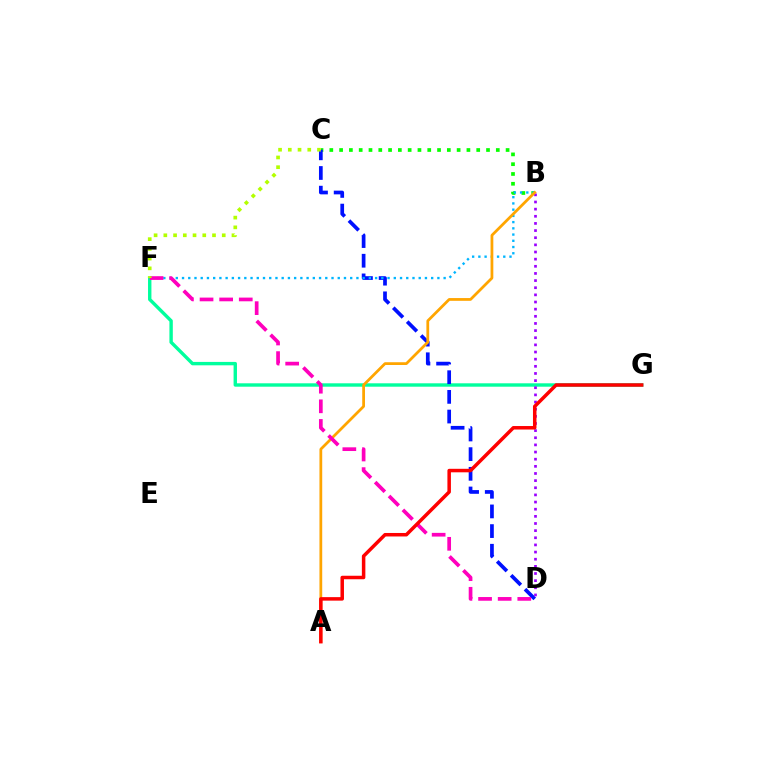{('B', 'C'): [{'color': '#08ff00', 'line_style': 'dotted', 'thickness': 2.66}], ('F', 'G'): [{'color': '#00ff9d', 'line_style': 'solid', 'thickness': 2.45}], ('C', 'D'): [{'color': '#0010ff', 'line_style': 'dashed', 'thickness': 2.67}], ('B', 'F'): [{'color': '#00b5ff', 'line_style': 'dotted', 'thickness': 1.69}], ('B', 'D'): [{'color': '#9b00ff', 'line_style': 'dotted', 'thickness': 1.94}], ('A', 'B'): [{'color': '#ffa500', 'line_style': 'solid', 'thickness': 1.99}], ('D', 'F'): [{'color': '#ff00bd', 'line_style': 'dashed', 'thickness': 2.66}], ('A', 'G'): [{'color': '#ff0000', 'line_style': 'solid', 'thickness': 2.52}], ('C', 'F'): [{'color': '#b3ff00', 'line_style': 'dotted', 'thickness': 2.64}]}